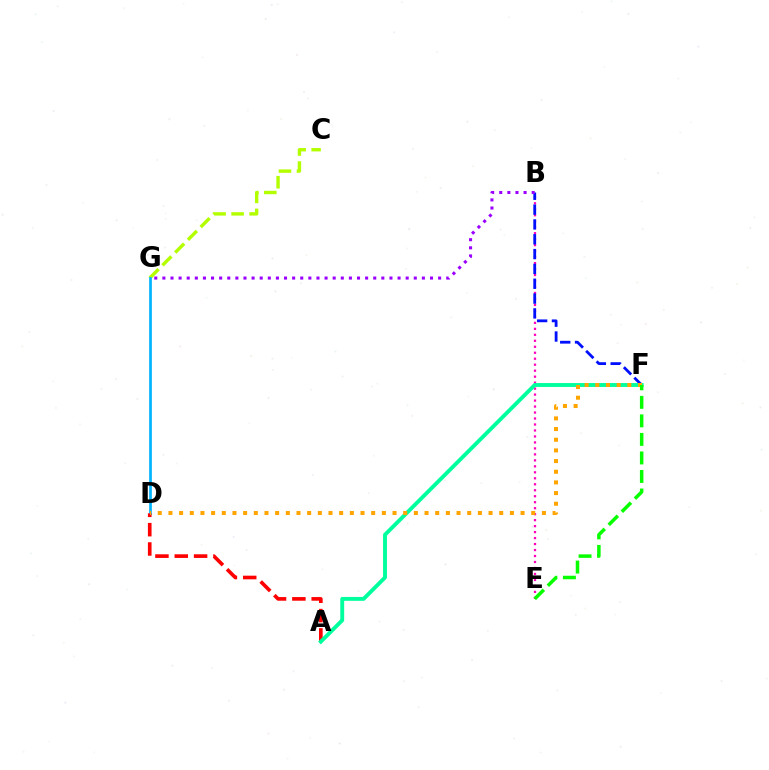{('B', 'E'): [{'color': '#ff00bd', 'line_style': 'dotted', 'thickness': 1.62}], ('C', 'G'): [{'color': '#b3ff00', 'line_style': 'dashed', 'thickness': 2.45}], ('D', 'G'): [{'color': '#00b5ff', 'line_style': 'solid', 'thickness': 1.95}], ('B', 'F'): [{'color': '#0010ff', 'line_style': 'dashed', 'thickness': 2.01}], ('A', 'D'): [{'color': '#ff0000', 'line_style': 'dashed', 'thickness': 2.63}], ('B', 'G'): [{'color': '#9b00ff', 'line_style': 'dotted', 'thickness': 2.2}], ('A', 'F'): [{'color': '#00ff9d', 'line_style': 'solid', 'thickness': 2.8}], ('D', 'F'): [{'color': '#ffa500', 'line_style': 'dotted', 'thickness': 2.9}], ('E', 'F'): [{'color': '#08ff00', 'line_style': 'dashed', 'thickness': 2.52}]}